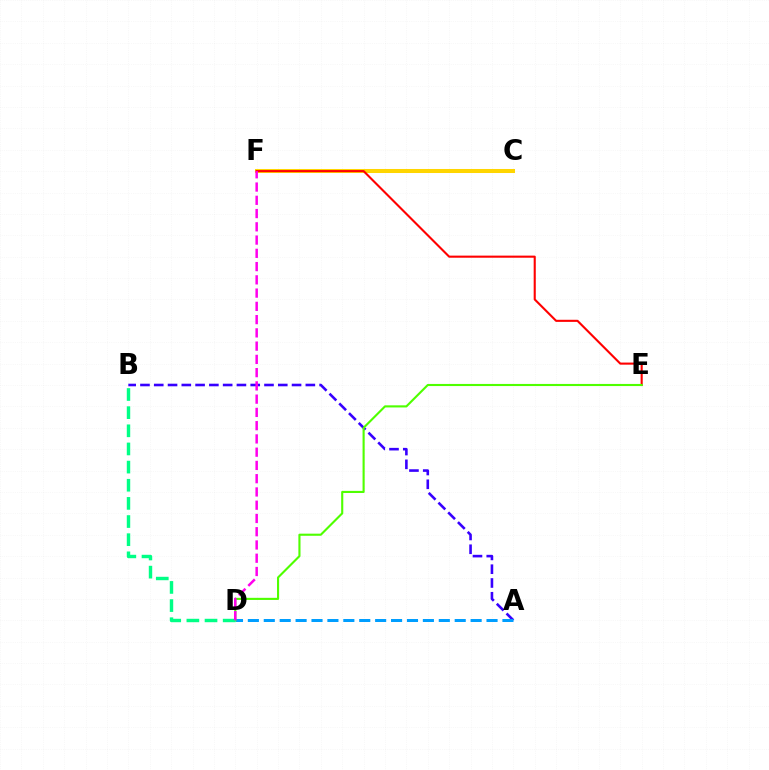{('C', 'F'): [{'color': '#ffd500', 'line_style': 'solid', 'thickness': 2.9}], ('E', 'F'): [{'color': '#ff0000', 'line_style': 'solid', 'thickness': 1.51}], ('A', 'B'): [{'color': '#3700ff', 'line_style': 'dashed', 'thickness': 1.87}], ('A', 'D'): [{'color': '#009eff', 'line_style': 'dashed', 'thickness': 2.16}], ('D', 'E'): [{'color': '#4fff00', 'line_style': 'solid', 'thickness': 1.53}], ('B', 'D'): [{'color': '#00ff86', 'line_style': 'dashed', 'thickness': 2.47}], ('D', 'F'): [{'color': '#ff00ed', 'line_style': 'dashed', 'thickness': 1.8}]}